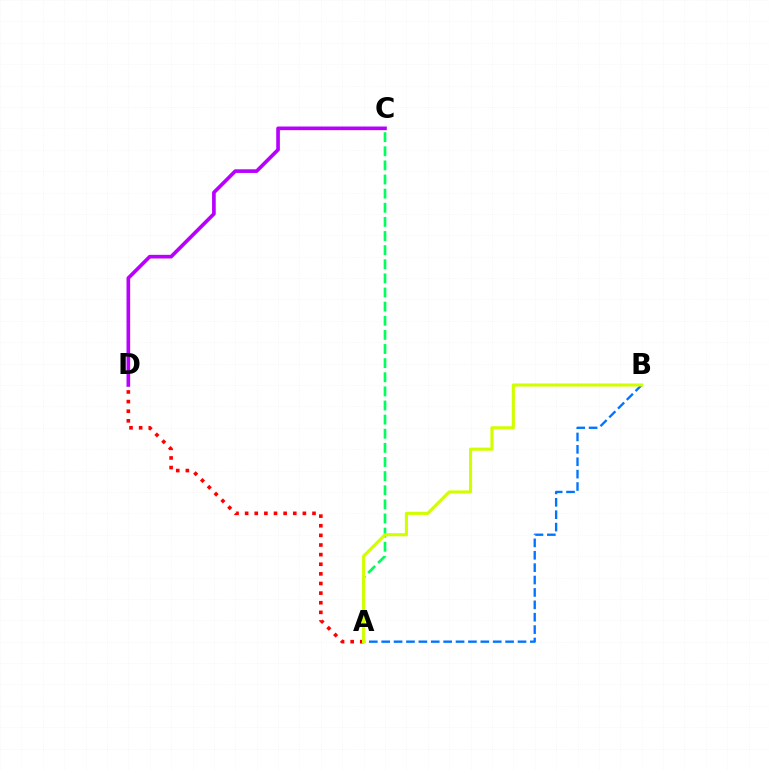{('C', 'D'): [{'color': '#b900ff', 'line_style': 'solid', 'thickness': 2.63}], ('A', 'D'): [{'color': '#ff0000', 'line_style': 'dotted', 'thickness': 2.61}], ('A', 'B'): [{'color': '#0074ff', 'line_style': 'dashed', 'thickness': 1.68}, {'color': '#d1ff00', 'line_style': 'solid', 'thickness': 2.24}], ('A', 'C'): [{'color': '#00ff5c', 'line_style': 'dashed', 'thickness': 1.92}]}